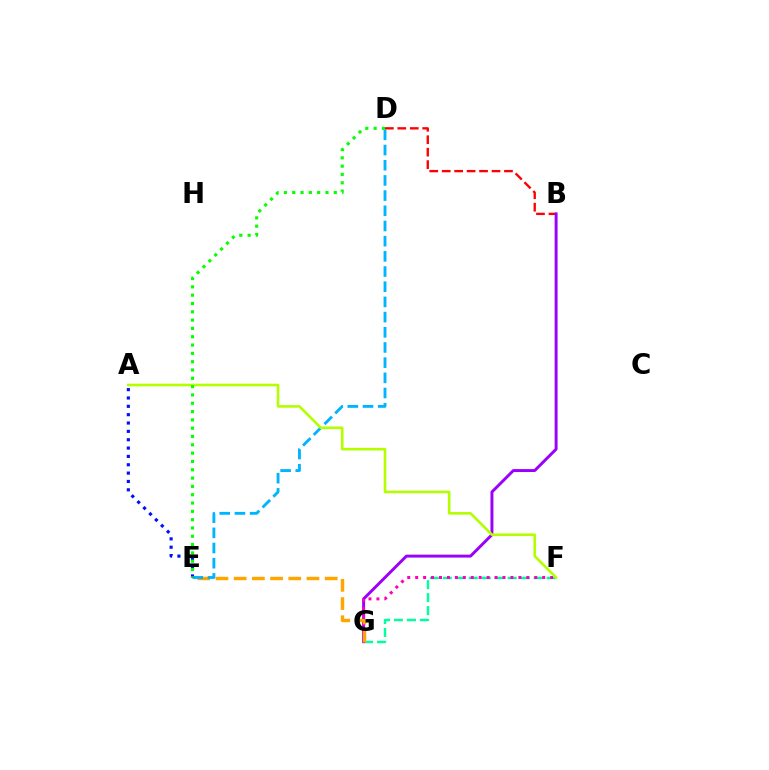{('F', 'G'): [{'color': '#00ff9d', 'line_style': 'dashed', 'thickness': 1.76}, {'color': '#ff00bd', 'line_style': 'dotted', 'thickness': 2.16}], ('B', 'D'): [{'color': '#ff0000', 'line_style': 'dashed', 'thickness': 1.69}], ('B', 'G'): [{'color': '#9b00ff', 'line_style': 'solid', 'thickness': 2.12}], ('E', 'G'): [{'color': '#ffa500', 'line_style': 'dashed', 'thickness': 2.47}], ('D', 'E'): [{'color': '#00b5ff', 'line_style': 'dashed', 'thickness': 2.06}, {'color': '#08ff00', 'line_style': 'dotted', 'thickness': 2.26}], ('A', 'E'): [{'color': '#0010ff', 'line_style': 'dotted', 'thickness': 2.27}], ('A', 'F'): [{'color': '#b3ff00', 'line_style': 'solid', 'thickness': 1.89}]}